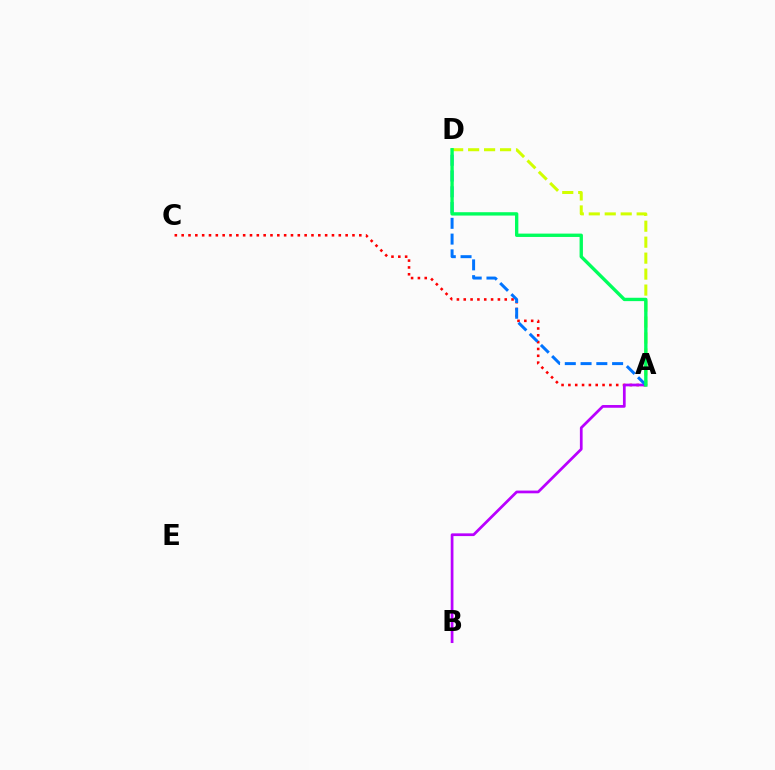{('A', 'C'): [{'color': '#ff0000', 'line_style': 'dotted', 'thickness': 1.86}], ('A', 'D'): [{'color': '#d1ff00', 'line_style': 'dashed', 'thickness': 2.17}, {'color': '#0074ff', 'line_style': 'dashed', 'thickness': 2.14}, {'color': '#00ff5c', 'line_style': 'solid', 'thickness': 2.41}], ('A', 'B'): [{'color': '#b900ff', 'line_style': 'solid', 'thickness': 1.96}]}